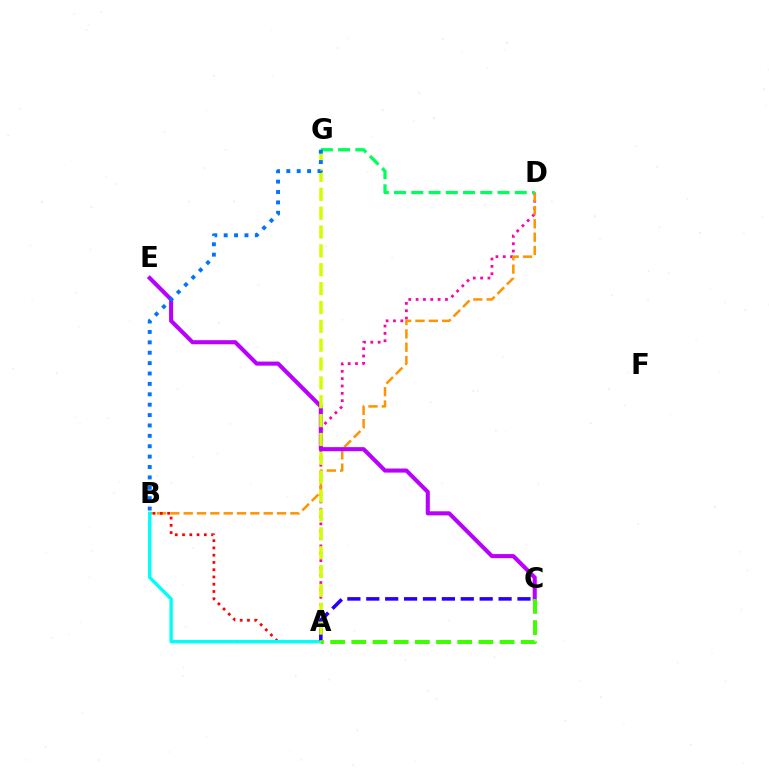{('A', 'D'): [{'color': '#ff00ac', 'line_style': 'dotted', 'thickness': 1.99}], ('B', 'D'): [{'color': '#ff9400', 'line_style': 'dashed', 'thickness': 1.81}], ('A', 'B'): [{'color': '#ff0000', 'line_style': 'dotted', 'thickness': 1.97}, {'color': '#00fff6', 'line_style': 'solid', 'thickness': 2.44}], ('C', 'E'): [{'color': '#b900ff', 'line_style': 'solid', 'thickness': 2.93}], ('A', 'C'): [{'color': '#2500ff', 'line_style': 'dashed', 'thickness': 2.57}, {'color': '#3dff00', 'line_style': 'dashed', 'thickness': 2.88}], ('A', 'G'): [{'color': '#d1ff00', 'line_style': 'dashed', 'thickness': 2.56}], ('D', 'G'): [{'color': '#00ff5c', 'line_style': 'dashed', 'thickness': 2.34}], ('B', 'G'): [{'color': '#0074ff', 'line_style': 'dotted', 'thickness': 2.82}]}